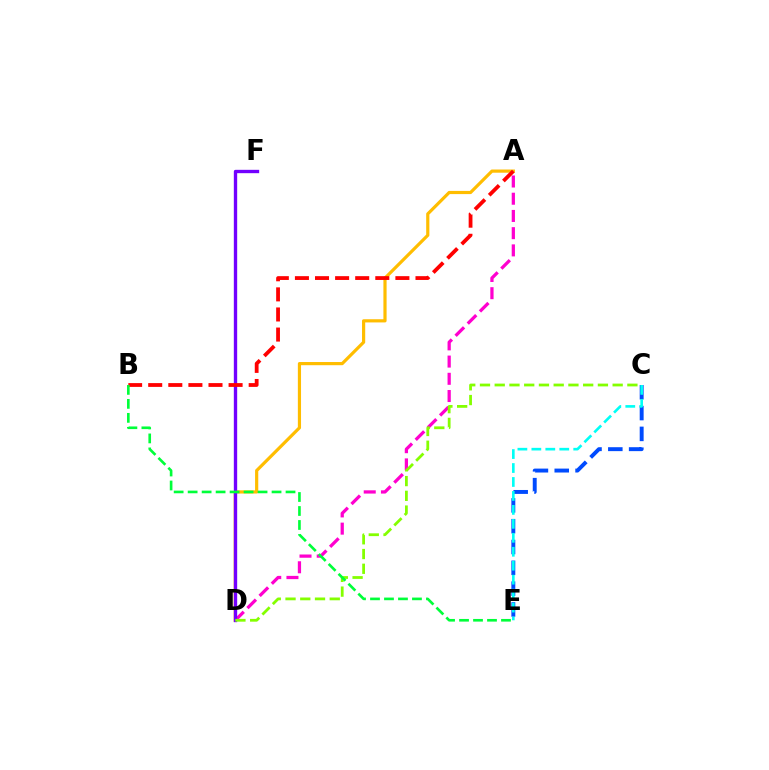{('A', 'D'): [{'color': '#ff00cf', 'line_style': 'dashed', 'thickness': 2.34}, {'color': '#ffbd00', 'line_style': 'solid', 'thickness': 2.29}], ('D', 'F'): [{'color': '#7200ff', 'line_style': 'solid', 'thickness': 2.41}], ('C', 'E'): [{'color': '#004bff', 'line_style': 'dashed', 'thickness': 2.83}, {'color': '#00fff6', 'line_style': 'dashed', 'thickness': 1.9}], ('A', 'B'): [{'color': '#ff0000', 'line_style': 'dashed', 'thickness': 2.73}], ('C', 'D'): [{'color': '#84ff00', 'line_style': 'dashed', 'thickness': 2.0}], ('B', 'E'): [{'color': '#00ff39', 'line_style': 'dashed', 'thickness': 1.9}]}